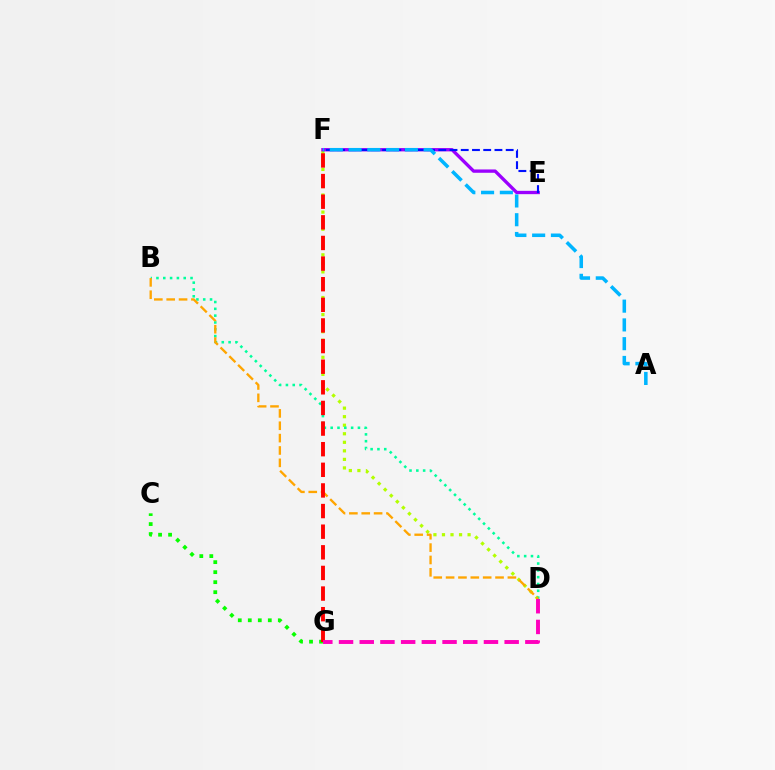{('D', 'F'): [{'color': '#b3ff00', 'line_style': 'dotted', 'thickness': 2.32}], ('E', 'F'): [{'color': '#9b00ff', 'line_style': 'solid', 'thickness': 2.39}, {'color': '#0010ff', 'line_style': 'dashed', 'thickness': 1.53}], ('C', 'G'): [{'color': '#08ff00', 'line_style': 'dotted', 'thickness': 2.72}], ('B', 'D'): [{'color': '#00ff9d', 'line_style': 'dotted', 'thickness': 1.85}, {'color': '#ffa500', 'line_style': 'dashed', 'thickness': 1.68}], ('F', 'G'): [{'color': '#ff0000', 'line_style': 'dashed', 'thickness': 2.8}], ('A', 'F'): [{'color': '#00b5ff', 'line_style': 'dashed', 'thickness': 2.55}], ('D', 'G'): [{'color': '#ff00bd', 'line_style': 'dashed', 'thickness': 2.81}]}